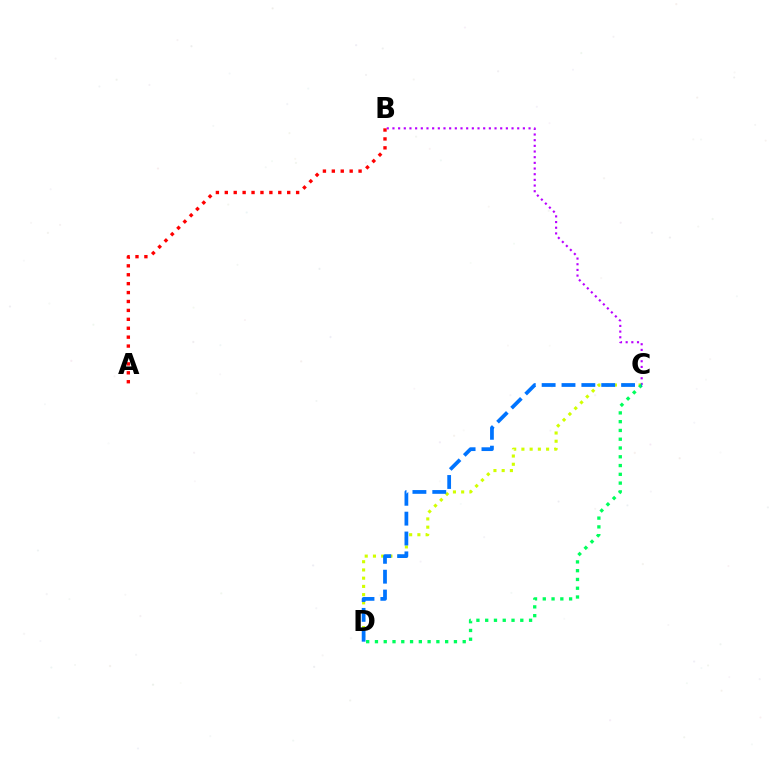{('B', 'C'): [{'color': '#b900ff', 'line_style': 'dotted', 'thickness': 1.54}], ('C', 'D'): [{'color': '#d1ff00', 'line_style': 'dotted', 'thickness': 2.24}, {'color': '#00ff5c', 'line_style': 'dotted', 'thickness': 2.38}, {'color': '#0074ff', 'line_style': 'dashed', 'thickness': 2.7}], ('A', 'B'): [{'color': '#ff0000', 'line_style': 'dotted', 'thickness': 2.42}]}